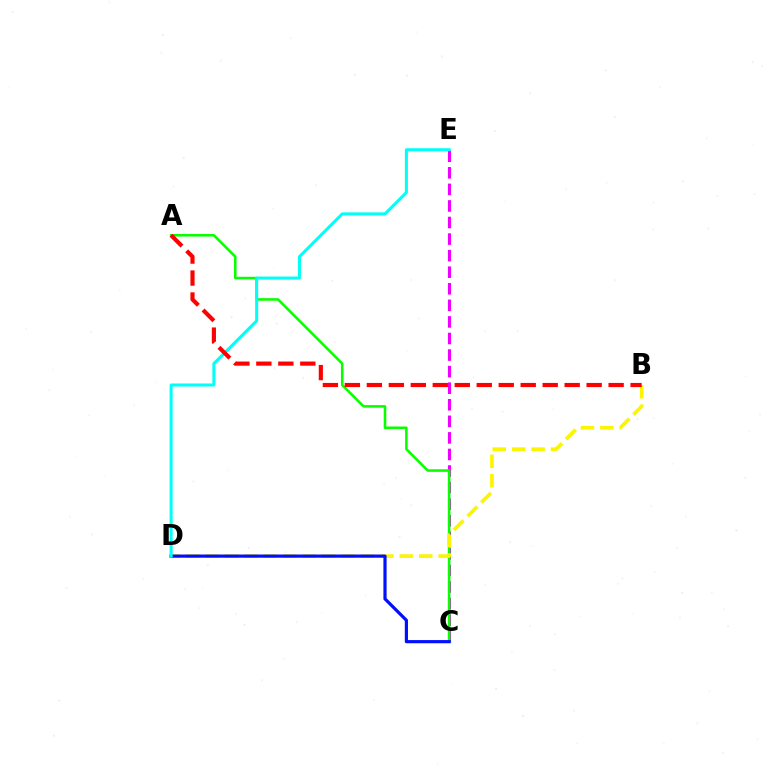{('C', 'E'): [{'color': '#ee00ff', 'line_style': 'dashed', 'thickness': 2.25}], ('A', 'C'): [{'color': '#08ff00', 'line_style': 'solid', 'thickness': 1.84}], ('B', 'D'): [{'color': '#fcf500', 'line_style': 'dashed', 'thickness': 2.64}], ('C', 'D'): [{'color': '#0010ff', 'line_style': 'solid', 'thickness': 2.29}], ('D', 'E'): [{'color': '#00fff6', 'line_style': 'solid', 'thickness': 2.18}], ('A', 'B'): [{'color': '#ff0000', 'line_style': 'dashed', 'thickness': 2.99}]}